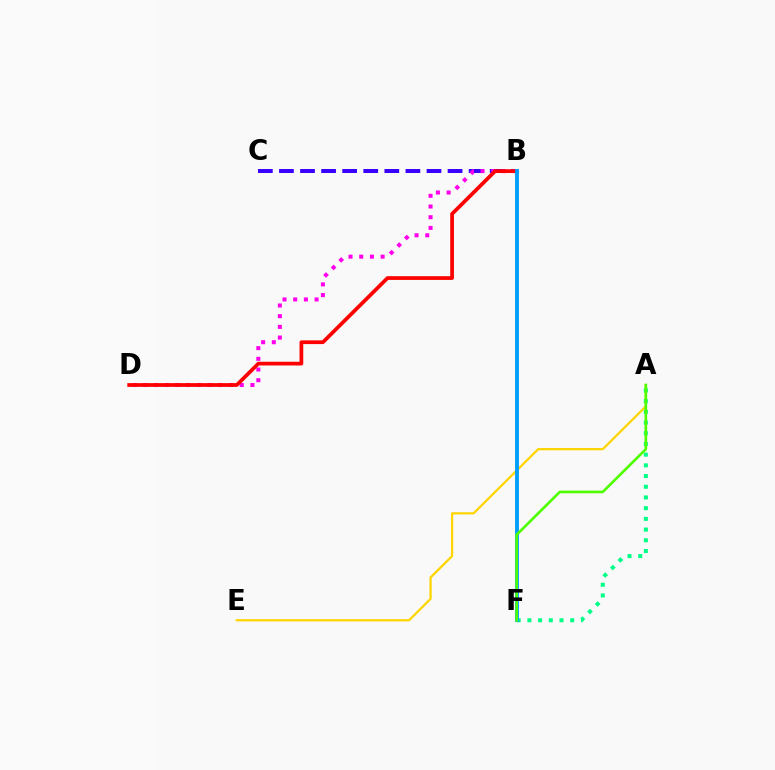{('A', 'E'): [{'color': '#ffd500', 'line_style': 'solid', 'thickness': 1.62}], ('B', 'C'): [{'color': '#3700ff', 'line_style': 'dashed', 'thickness': 2.86}], ('B', 'D'): [{'color': '#ff00ed', 'line_style': 'dotted', 'thickness': 2.91}, {'color': '#ff0000', 'line_style': 'solid', 'thickness': 2.69}], ('A', 'F'): [{'color': '#00ff86', 'line_style': 'dotted', 'thickness': 2.91}, {'color': '#4fff00', 'line_style': 'solid', 'thickness': 1.91}], ('B', 'F'): [{'color': '#009eff', 'line_style': 'solid', 'thickness': 2.77}]}